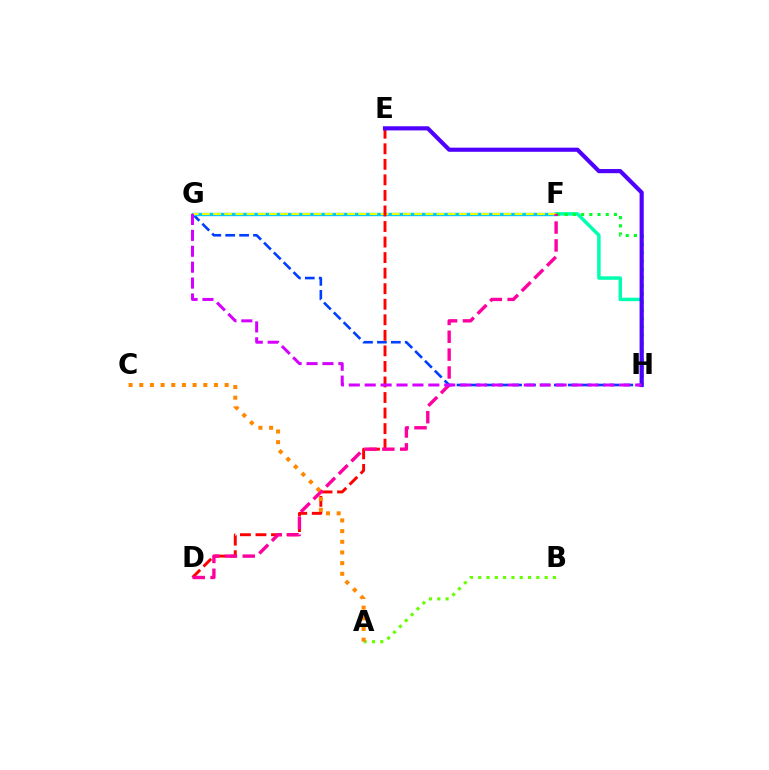{('F', 'H'): [{'color': '#00ffaf', 'line_style': 'solid', 'thickness': 2.5}, {'color': '#00ff27', 'line_style': 'dotted', 'thickness': 2.23}], ('G', 'H'): [{'color': '#003fff', 'line_style': 'dashed', 'thickness': 1.89}, {'color': '#d600ff', 'line_style': 'dashed', 'thickness': 2.16}], ('F', 'G'): [{'color': '#00c7ff', 'line_style': 'solid', 'thickness': 2.43}, {'color': '#eeff00', 'line_style': 'dashed', 'thickness': 1.52}], ('D', 'E'): [{'color': '#ff0000', 'line_style': 'dashed', 'thickness': 2.11}], ('A', 'B'): [{'color': '#66ff00', 'line_style': 'dotted', 'thickness': 2.26}], ('D', 'F'): [{'color': '#ff00a0', 'line_style': 'dashed', 'thickness': 2.43}], ('A', 'C'): [{'color': '#ff8800', 'line_style': 'dotted', 'thickness': 2.9}], ('E', 'H'): [{'color': '#4f00ff', 'line_style': 'solid', 'thickness': 2.98}]}